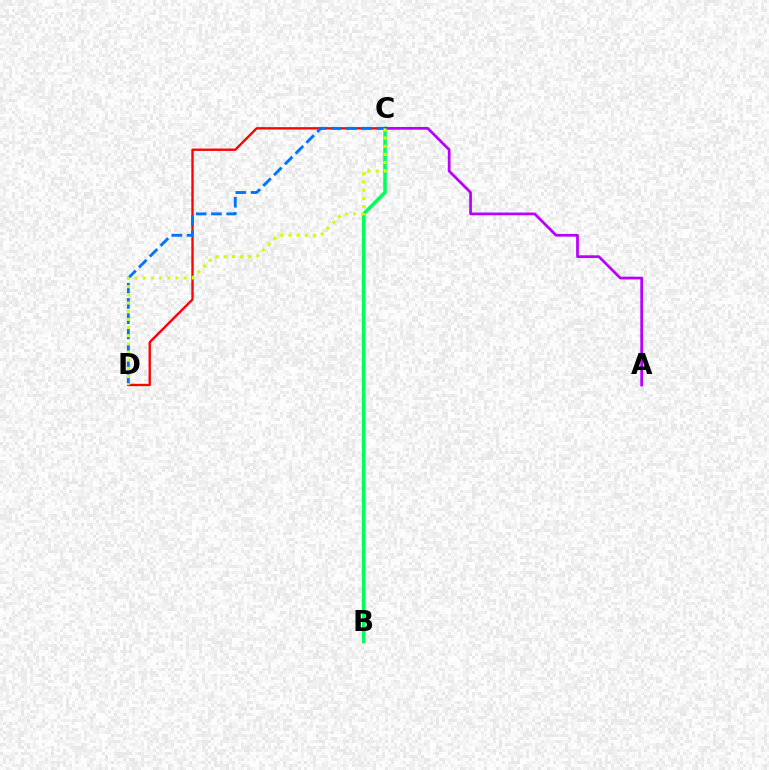{('B', 'C'): [{'color': '#00ff5c', 'line_style': 'solid', 'thickness': 2.55}], ('A', 'C'): [{'color': '#b900ff', 'line_style': 'solid', 'thickness': 1.97}], ('C', 'D'): [{'color': '#ff0000', 'line_style': 'solid', 'thickness': 1.69}, {'color': '#0074ff', 'line_style': 'dashed', 'thickness': 2.07}, {'color': '#d1ff00', 'line_style': 'dotted', 'thickness': 2.22}]}